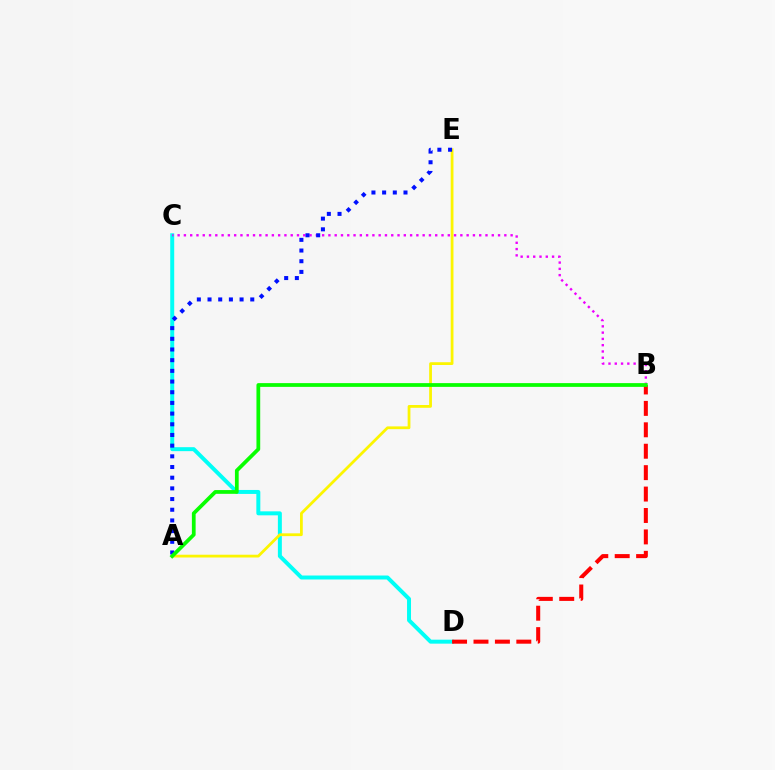{('C', 'D'): [{'color': '#00fff6', 'line_style': 'solid', 'thickness': 2.86}], ('A', 'E'): [{'color': '#fcf500', 'line_style': 'solid', 'thickness': 2.0}, {'color': '#0010ff', 'line_style': 'dotted', 'thickness': 2.9}], ('B', 'C'): [{'color': '#ee00ff', 'line_style': 'dotted', 'thickness': 1.71}], ('B', 'D'): [{'color': '#ff0000', 'line_style': 'dashed', 'thickness': 2.91}], ('A', 'B'): [{'color': '#08ff00', 'line_style': 'solid', 'thickness': 2.7}]}